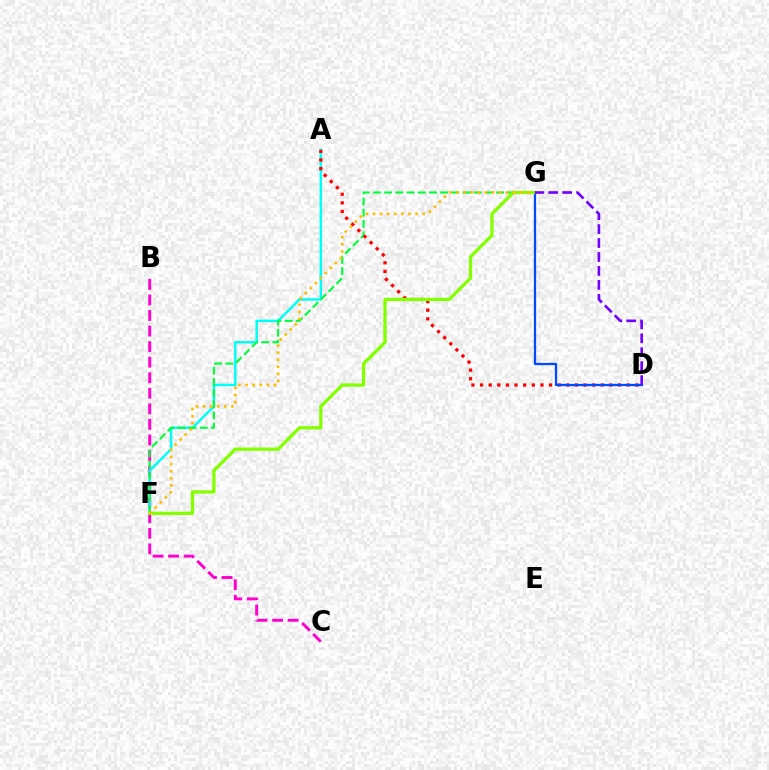{('B', 'C'): [{'color': '#ff00cf', 'line_style': 'dashed', 'thickness': 2.11}], ('A', 'F'): [{'color': '#00fff6', 'line_style': 'solid', 'thickness': 1.76}], ('F', 'G'): [{'color': '#00ff39', 'line_style': 'dashed', 'thickness': 1.52}, {'color': '#84ff00', 'line_style': 'solid', 'thickness': 2.34}, {'color': '#ffbd00', 'line_style': 'dotted', 'thickness': 1.93}], ('A', 'D'): [{'color': '#ff0000', 'line_style': 'dotted', 'thickness': 2.34}], ('D', 'G'): [{'color': '#004bff', 'line_style': 'solid', 'thickness': 1.63}, {'color': '#7200ff', 'line_style': 'dashed', 'thickness': 1.89}]}